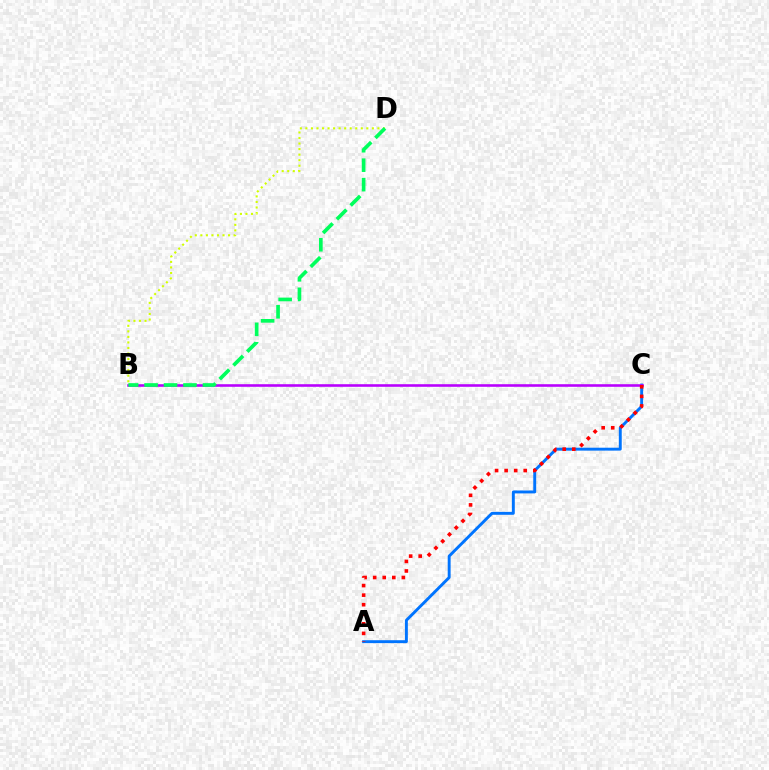{('A', 'C'): [{'color': '#0074ff', 'line_style': 'solid', 'thickness': 2.1}, {'color': '#ff0000', 'line_style': 'dotted', 'thickness': 2.6}], ('B', 'C'): [{'color': '#b900ff', 'line_style': 'solid', 'thickness': 1.87}], ('B', 'D'): [{'color': '#d1ff00', 'line_style': 'dotted', 'thickness': 1.51}, {'color': '#00ff5c', 'line_style': 'dashed', 'thickness': 2.64}]}